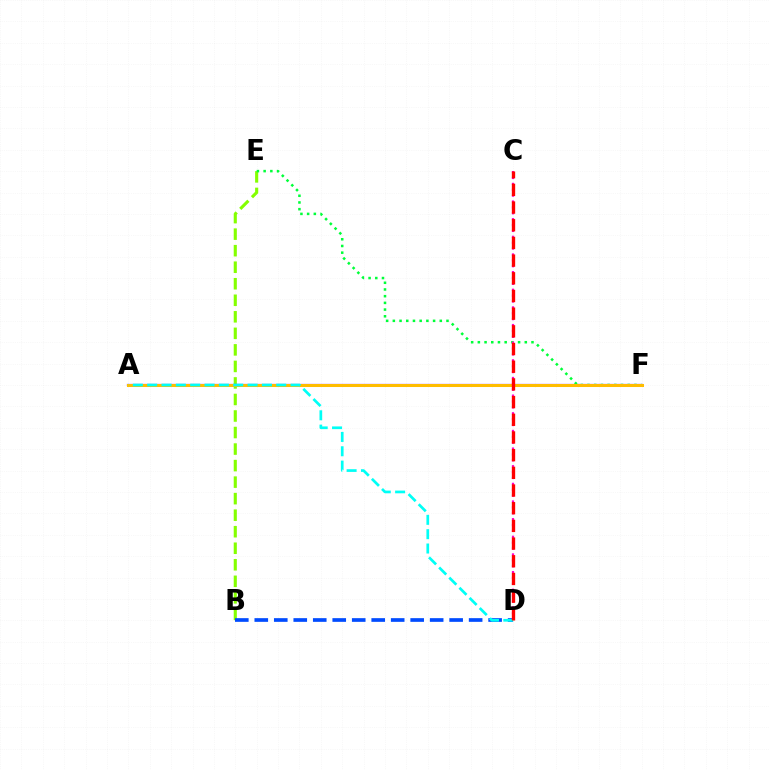{('B', 'E'): [{'color': '#84ff00', 'line_style': 'dashed', 'thickness': 2.25}], ('B', 'D'): [{'color': '#004bff', 'line_style': 'dashed', 'thickness': 2.65}], ('A', 'F'): [{'color': '#7200ff', 'line_style': 'solid', 'thickness': 1.58}, {'color': '#ffbd00', 'line_style': 'solid', 'thickness': 2.18}], ('E', 'F'): [{'color': '#00ff39', 'line_style': 'dotted', 'thickness': 1.82}], ('A', 'D'): [{'color': '#00fff6', 'line_style': 'dashed', 'thickness': 1.95}], ('C', 'D'): [{'color': '#ff00cf', 'line_style': 'dotted', 'thickness': 1.6}, {'color': '#ff0000', 'line_style': 'dashed', 'thickness': 2.4}]}